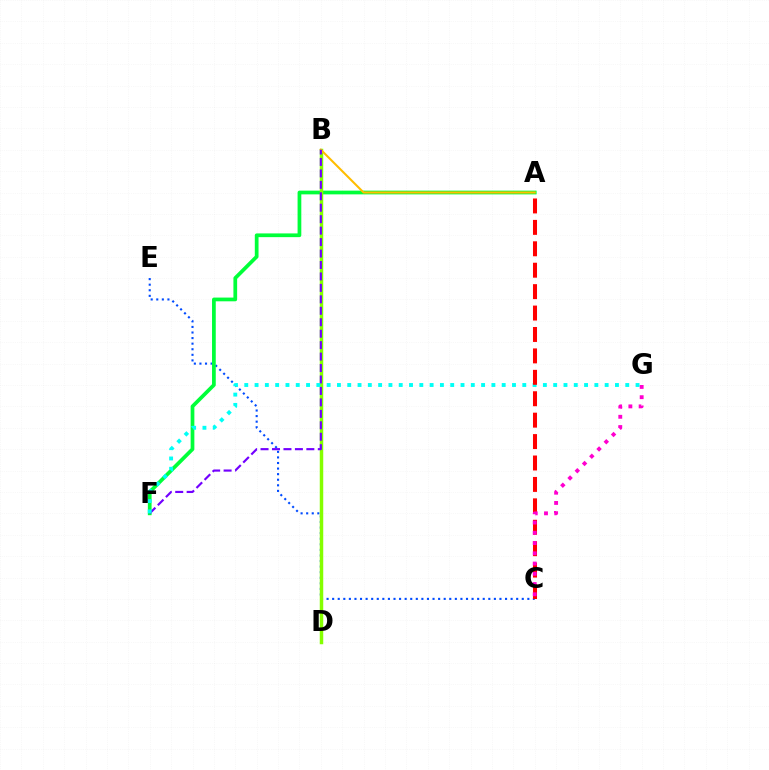{('C', 'E'): [{'color': '#004bff', 'line_style': 'dotted', 'thickness': 1.52}], ('A', 'F'): [{'color': '#00ff39', 'line_style': 'solid', 'thickness': 2.69}], ('B', 'D'): [{'color': '#84ff00', 'line_style': 'solid', 'thickness': 2.5}], ('A', 'B'): [{'color': '#ffbd00', 'line_style': 'solid', 'thickness': 1.5}], ('B', 'F'): [{'color': '#7200ff', 'line_style': 'dashed', 'thickness': 1.56}], ('F', 'G'): [{'color': '#00fff6', 'line_style': 'dotted', 'thickness': 2.8}], ('A', 'C'): [{'color': '#ff0000', 'line_style': 'dashed', 'thickness': 2.91}], ('C', 'G'): [{'color': '#ff00cf', 'line_style': 'dotted', 'thickness': 2.78}]}